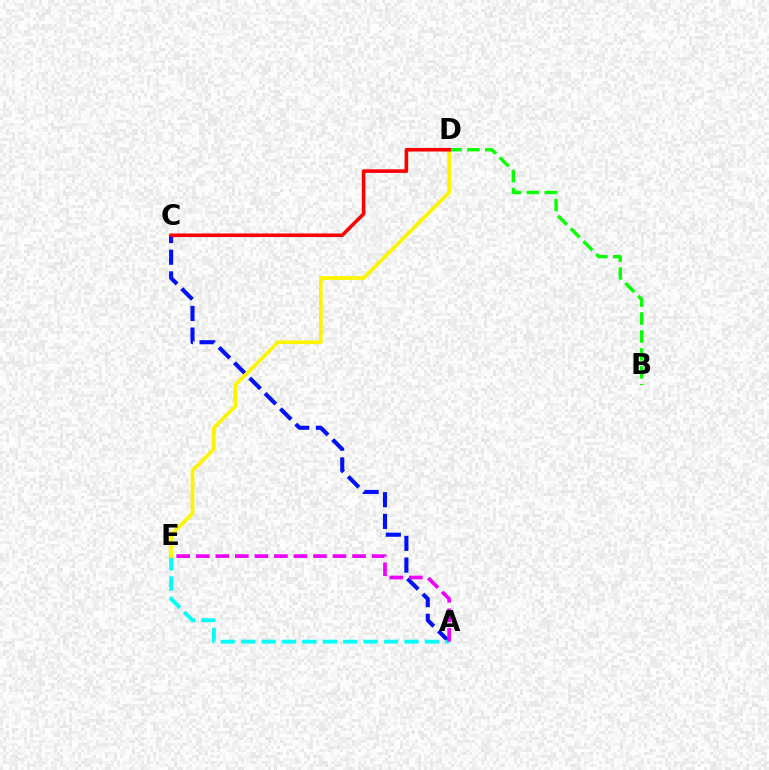{('A', 'C'): [{'color': '#0010ff', 'line_style': 'dashed', 'thickness': 2.95}], ('A', 'E'): [{'color': '#00fff6', 'line_style': 'dashed', 'thickness': 2.77}, {'color': '#ee00ff', 'line_style': 'dashed', 'thickness': 2.65}], ('D', 'E'): [{'color': '#fcf500', 'line_style': 'solid', 'thickness': 2.66}], ('B', 'D'): [{'color': '#08ff00', 'line_style': 'dashed', 'thickness': 2.44}], ('C', 'D'): [{'color': '#ff0000', 'line_style': 'solid', 'thickness': 2.58}]}